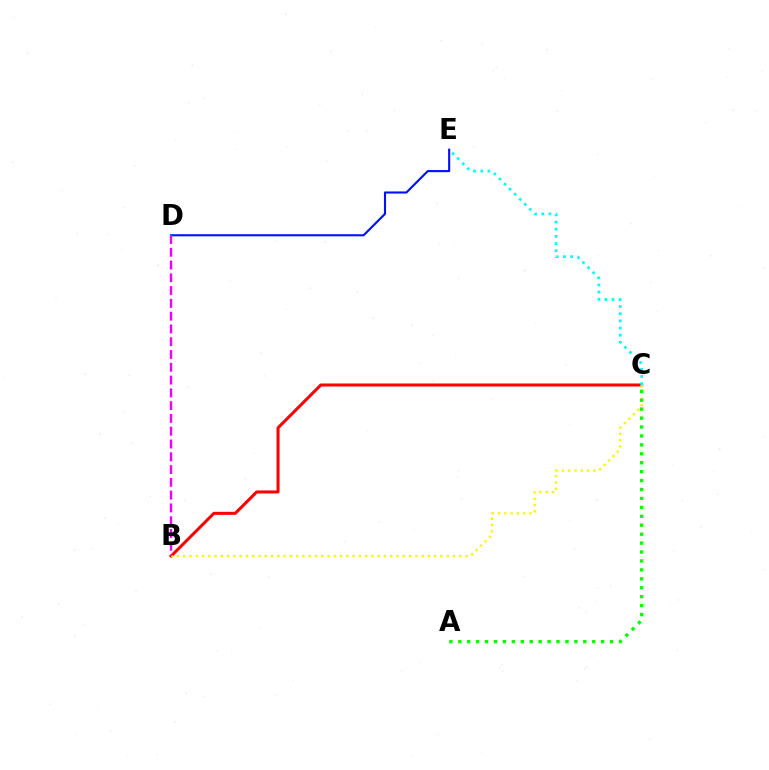{('D', 'E'): [{'color': '#0010ff', 'line_style': 'solid', 'thickness': 1.52}], ('B', 'C'): [{'color': '#ff0000', 'line_style': 'solid', 'thickness': 2.18}, {'color': '#fcf500', 'line_style': 'dotted', 'thickness': 1.7}], ('C', 'E'): [{'color': '#00fff6', 'line_style': 'dotted', 'thickness': 1.95}], ('A', 'C'): [{'color': '#08ff00', 'line_style': 'dotted', 'thickness': 2.43}], ('B', 'D'): [{'color': '#ee00ff', 'line_style': 'dashed', 'thickness': 1.74}]}